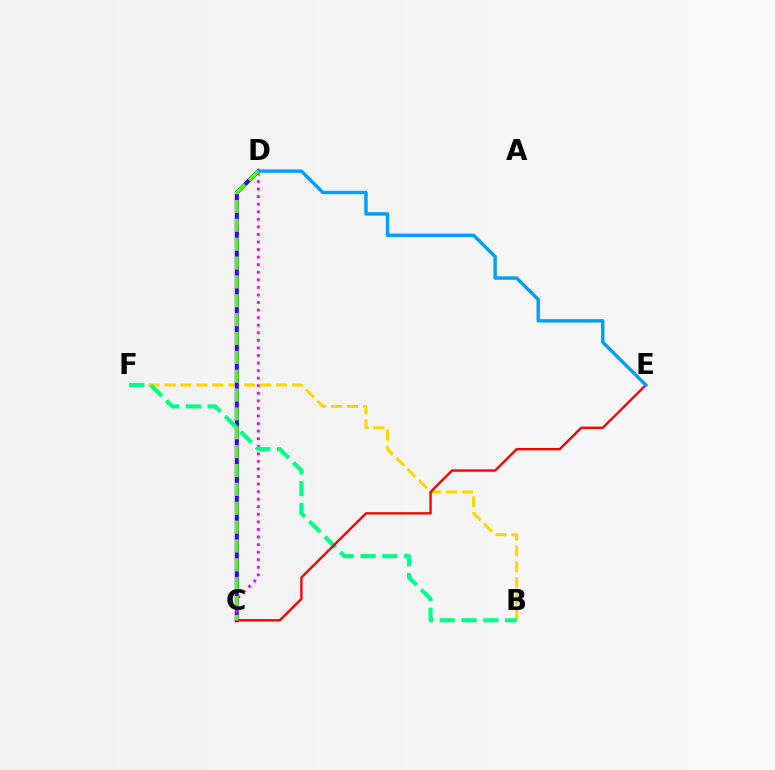{('B', 'F'): [{'color': '#ffd500', 'line_style': 'dashed', 'thickness': 2.17}, {'color': '#00ff86', 'line_style': 'dashed', 'thickness': 2.96}], ('C', 'D'): [{'color': '#3700ff', 'line_style': 'solid', 'thickness': 2.91}, {'color': '#ff00ed', 'line_style': 'dotted', 'thickness': 2.06}, {'color': '#4fff00', 'line_style': 'dashed', 'thickness': 2.56}], ('C', 'E'): [{'color': '#ff0000', 'line_style': 'solid', 'thickness': 1.72}], ('D', 'E'): [{'color': '#009eff', 'line_style': 'solid', 'thickness': 2.45}]}